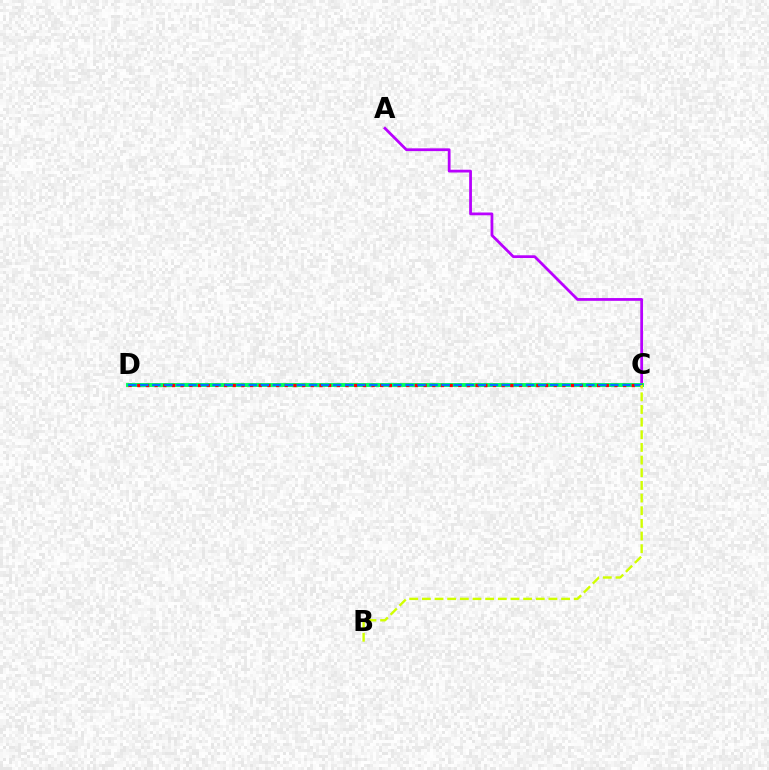{('A', 'C'): [{'color': '#b900ff', 'line_style': 'solid', 'thickness': 2.0}], ('C', 'D'): [{'color': '#00ff5c', 'line_style': 'solid', 'thickness': 2.82}, {'color': '#ff0000', 'line_style': 'dotted', 'thickness': 2.36}, {'color': '#0074ff', 'line_style': 'dashed', 'thickness': 1.64}], ('B', 'C'): [{'color': '#d1ff00', 'line_style': 'dashed', 'thickness': 1.72}]}